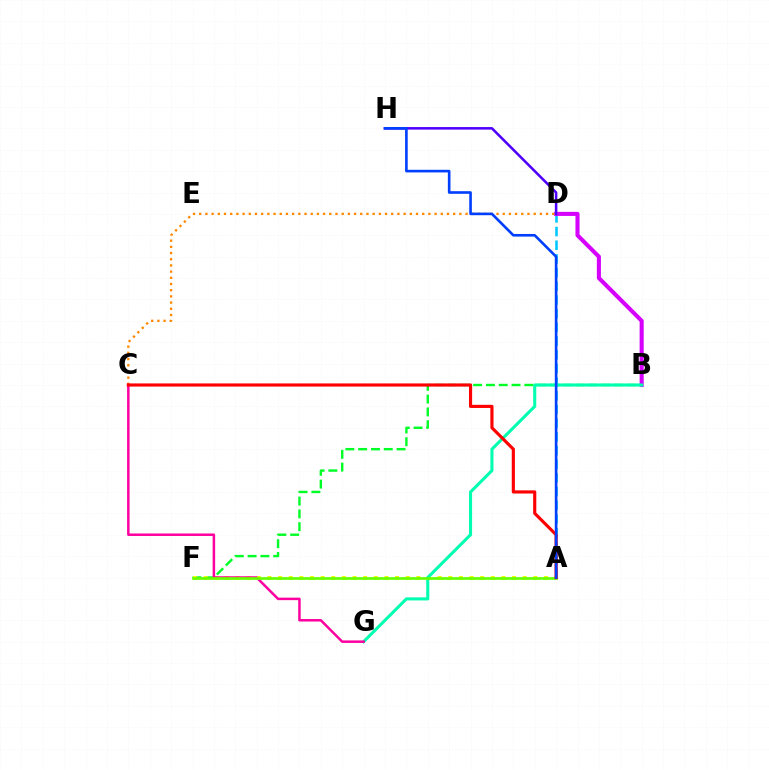{('A', 'D'): [{'color': '#00c7ff', 'line_style': 'dashed', 'thickness': 1.86}], ('B', 'F'): [{'color': '#00ff27', 'line_style': 'dashed', 'thickness': 1.74}], ('B', 'D'): [{'color': '#d600ff', 'line_style': 'solid', 'thickness': 2.93}], ('D', 'H'): [{'color': '#4f00ff', 'line_style': 'solid', 'thickness': 1.84}], ('A', 'F'): [{'color': '#eeff00', 'line_style': 'dotted', 'thickness': 2.89}, {'color': '#66ff00', 'line_style': 'solid', 'thickness': 1.95}], ('C', 'D'): [{'color': '#ff8800', 'line_style': 'dotted', 'thickness': 1.68}], ('B', 'G'): [{'color': '#00ffaf', 'line_style': 'solid', 'thickness': 2.21}], ('C', 'G'): [{'color': '#ff00a0', 'line_style': 'solid', 'thickness': 1.8}], ('A', 'C'): [{'color': '#ff0000', 'line_style': 'solid', 'thickness': 2.27}], ('A', 'H'): [{'color': '#003fff', 'line_style': 'solid', 'thickness': 1.89}]}